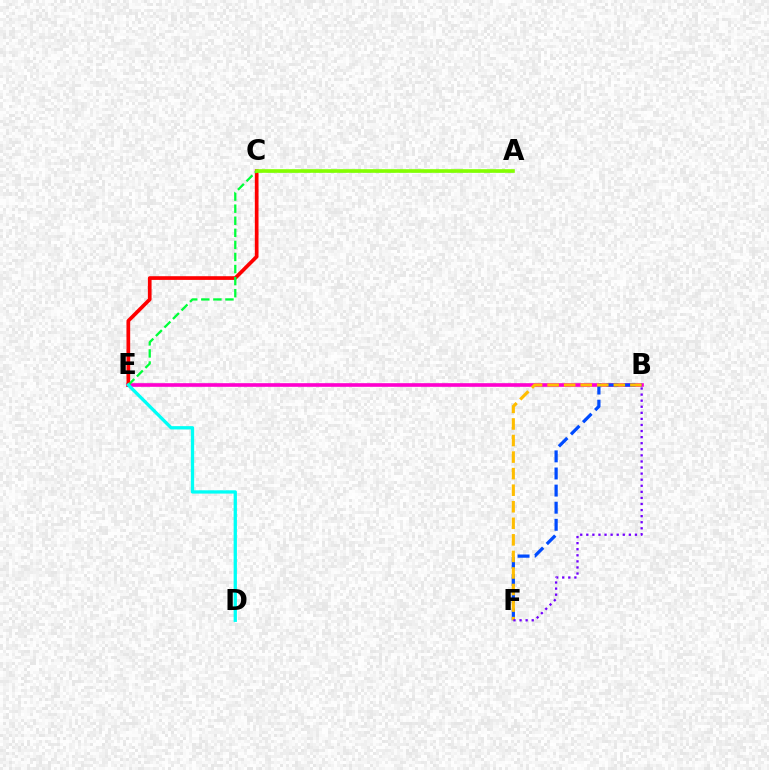{('B', 'E'): [{'color': '#ff00cf', 'line_style': 'solid', 'thickness': 2.62}], ('B', 'F'): [{'color': '#004bff', 'line_style': 'dashed', 'thickness': 2.32}, {'color': '#ffbd00', 'line_style': 'dashed', 'thickness': 2.25}, {'color': '#7200ff', 'line_style': 'dotted', 'thickness': 1.65}], ('C', 'E'): [{'color': '#ff0000', 'line_style': 'solid', 'thickness': 2.66}], ('A', 'E'): [{'color': '#00ff39', 'line_style': 'dashed', 'thickness': 1.64}], ('A', 'C'): [{'color': '#84ff00', 'line_style': 'solid', 'thickness': 2.61}], ('D', 'E'): [{'color': '#00fff6', 'line_style': 'solid', 'thickness': 2.37}]}